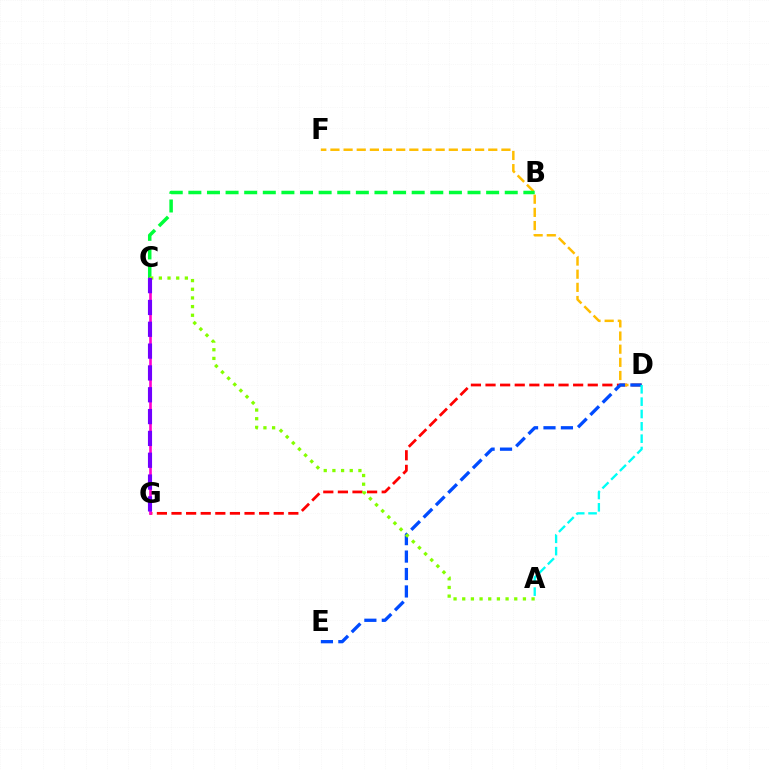{('D', 'G'): [{'color': '#ff0000', 'line_style': 'dashed', 'thickness': 1.98}], ('D', 'F'): [{'color': '#ffbd00', 'line_style': 'dashed', 'thickness': 1.79}], ('D', 'E'): [{'color': '#004bff', 'line_style': 'dashed', 'thickness': 2.37}], ('B', 'C'): [{'color': '#00ff39', 'line_style': 'dashed', 'thickness': 2.53}], ('C', 'G'): [{'color': '#ff00cf', 'line_style': 'solid', 'thickness': 1.91}, {'color': '#7200ff', 'line_style': 'dashed', 'thickness': 2.97}], ('A', 'C'): [{'color': '#84ff00', 'line_style': 'dotted', 'thickness': 2.36}], ('A', 'D'): [{'color': '#00fff6', 'line_style': 'dashed', 'thickness': 1.68}]}